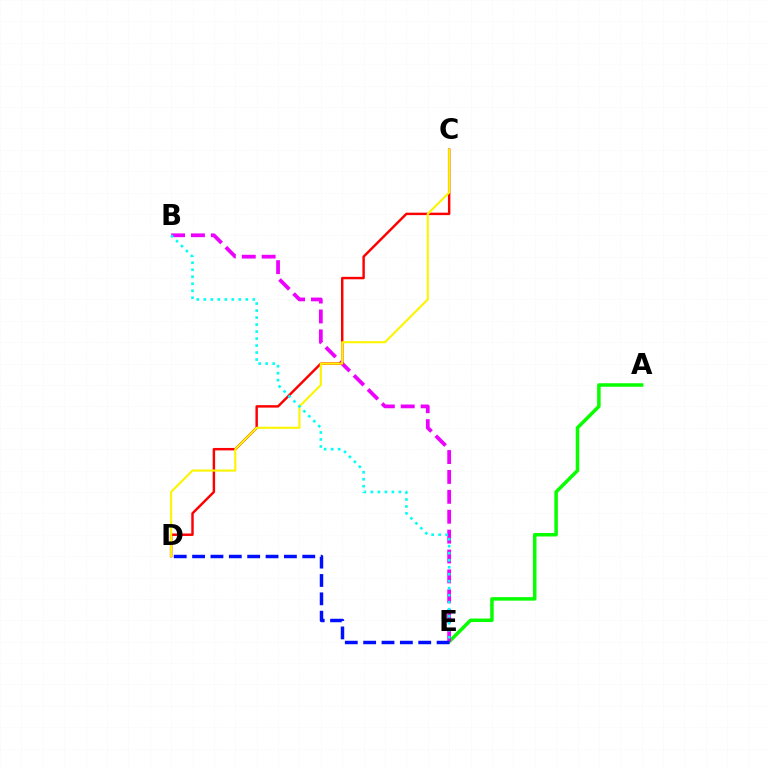{('A', 'E'): [{'color': '#08ff00', 'line_style': 'solid', 'thickness': 2.52}], ('B', 'E'): [{'color': '#ee00ff', 'line_style': 'dashed', 'thickness': 2.7}, {'color': '#00fff6', 'line_style': 'dotted', 'thickness': 1.9}], ('C', 'D'): [{'color': '#ff0000', 'line_style': 'solid', 'thickness': 1.76}, {'color': '#fcf500', 'line_style': 'solid', 'thickness': 1.52}], ('D', 'E'): [{'color': '#0010ff', 'line_style': 'dashed', 'thickness': 2.49}]}